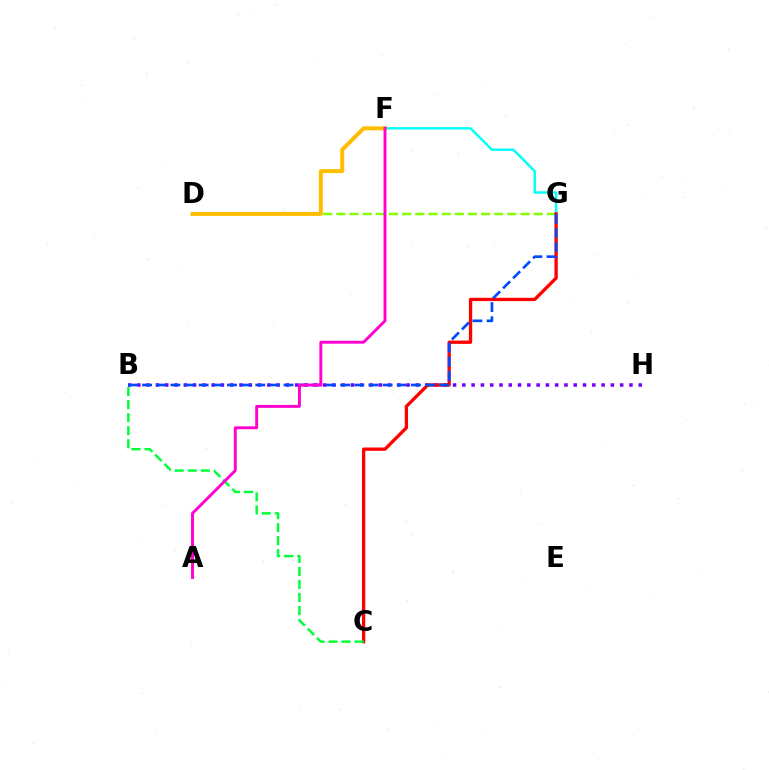{('B', 'H'): [{'color': '#7200ff', 'line_style': 'dotted', 'thickness': 2.52}], ('D', 'G'): [{'color': '#84ff00', 'line_style': 'dashed', 'thickness': 1.79}], ('F', 'G'): [{'color': '#00fff6', 'line_style': 'solid', 'thickness': 1.74}], ('C', 'G'): [{'color': '#ff0000', 'line_style': 'solid', 'thickness': 2.38}], ('B', 'G'): [{'color': '#004bff', 'line_style': 'dashed', 'thickness': 1.92}], ('B', 'C'): [{'color': '#00ff39', 'line_style': 'dashed', 'thickness': 1.77}], ('D', 'F'): [{'color': '#ffbd00', 'line_style': 'solid', 'thickness': 2.85}], ('A', 'F'): [{'color': '#ff00cf', 'line_style': 'solid', 'thickness': 2.1}]}